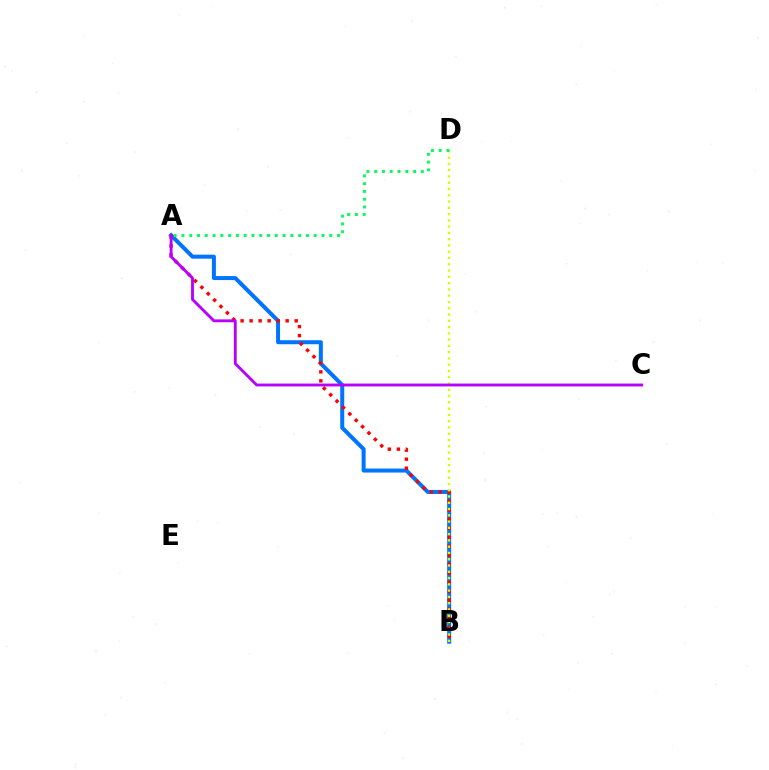{('A', 'B'): [{'color': '#0074ff', 'line_style': 'solid', 'thickness': 2.89}, {'color': '#ff0000', 'line_style': 'dotted', 'thickness': 2.45}], ('B', 'D'): [{'color': '#d1ff00', 'line_style': 'dotted', 'thickness': 1.7}], ('A', 'C'): [{'color': '#b900ff', 'line_style': 'solid', 'thickness': 2.07}], ('A', 'D'): [{'color': '#00ff5c', 'line_style': 'dotted', 'thickness': 2.11}]}